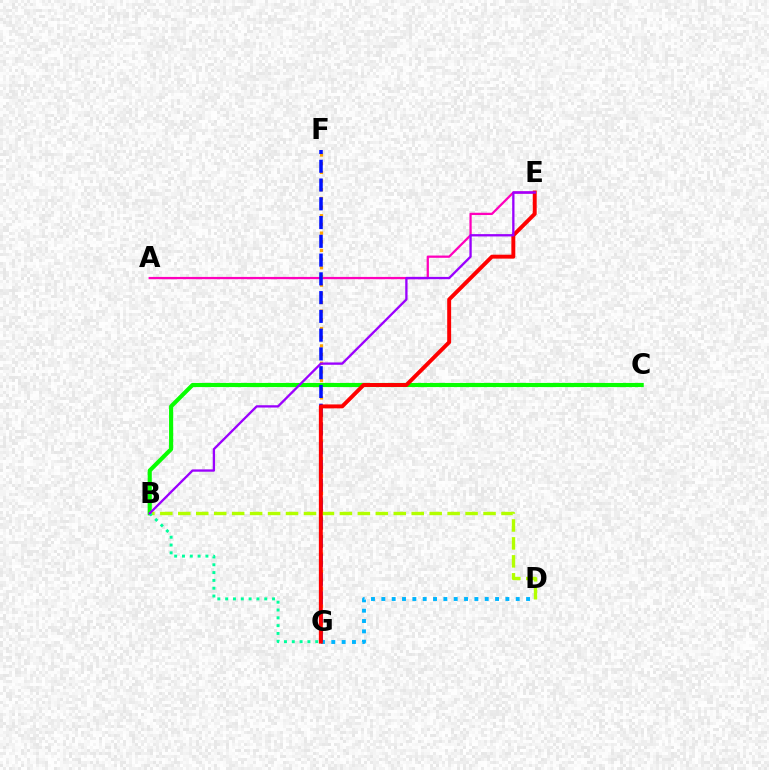{('B', 'C'): [{'color': '#08ff00', 'line_style': 'solid', 'thickness': 2.97}], ('A', 'E'): [{'color': '#ff00bd', 'line_style': 'solid', 'thickness': 1.63}], ('F', 'G'): [{'color': '#ffa500', 'line_style': 'dotted', 'thickness': 2.36}, {'color': '#0010ff', 'line_style': 'dashed', 'thickness': 2.55}], ('D', 'G'): [{'color': '#00b5ff', 'line_style': 'dotted', 'thickness': 2.81}], ('B', 'D'): [{'color': '#b3ff00', 'line_style': 'dashed', 'thickness': 2.44}], ('E', 'G'): [{'color': '#ff0000', 'line_style': 'solid', 'thickness': 2.83}], ('B', 'G'): [{'color': '#00ff9d', 'line_style': 'dotted', 'thickness': 2.12}], ('B', 'E'): [{'color': '#9b00ff', 'line_style': 'solid', 'thickness': 1.67}]}